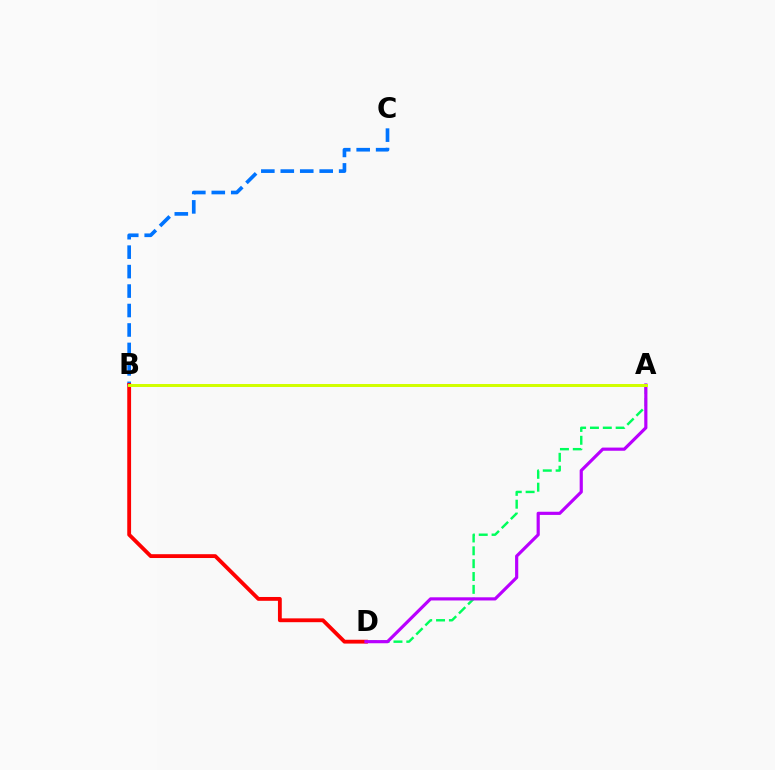{('B', 'C'): [{'color': '#0074ff', 'line_style': 'dashed', 'thickness': 2.64}], ('B', 'D'): [{'color': '#ff0000', 'line_style': 'solid', 'thickness': 2.76}], ('A', 'D'): [{'color': '#00ff5c', 'line_style': 'dashed', 'thickness': 1.75}, {'color': '#b900ff', 'line_style': 'solid', 'thickness': 2.28}], ('A', 'B'): [{'color': '#d1ff00', 'line_style': 'solid', 'thickness': 2.14}]}